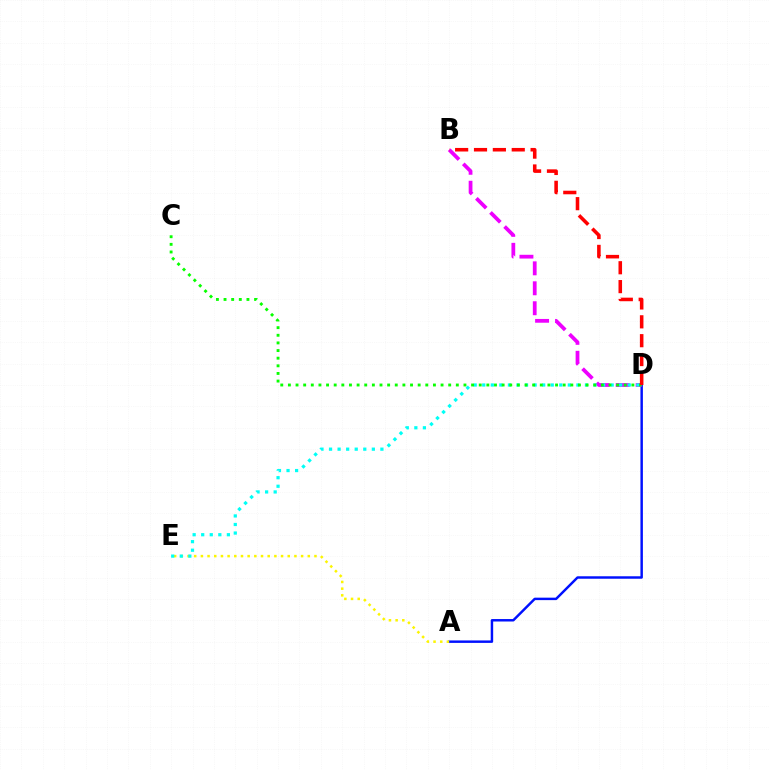{('A', 'D'): [{'color': '#0010ff', 'line_style': 'solid', 'thickness': 1.77}], ('A', 'E'): [{'color': '#fcf500', 'line_style': 'dotted', 'thickness': 1.82}], ('B', 'D'): [{'color': '#ee00ff', 'line_style': 'dashed', 'thickness': 2.71}, {'color': '#ff0000', 'line_style': 'dashed', 'thickness': 2.56}], ('D', 'E'): [{'color': '#00fff6', 'line_style': 'dotted', 'thickness': 2.33}], ('C', 'D'): [{'color': '#08ff00', 'line_style': 'dotted', 'thickness': 2.07}]}